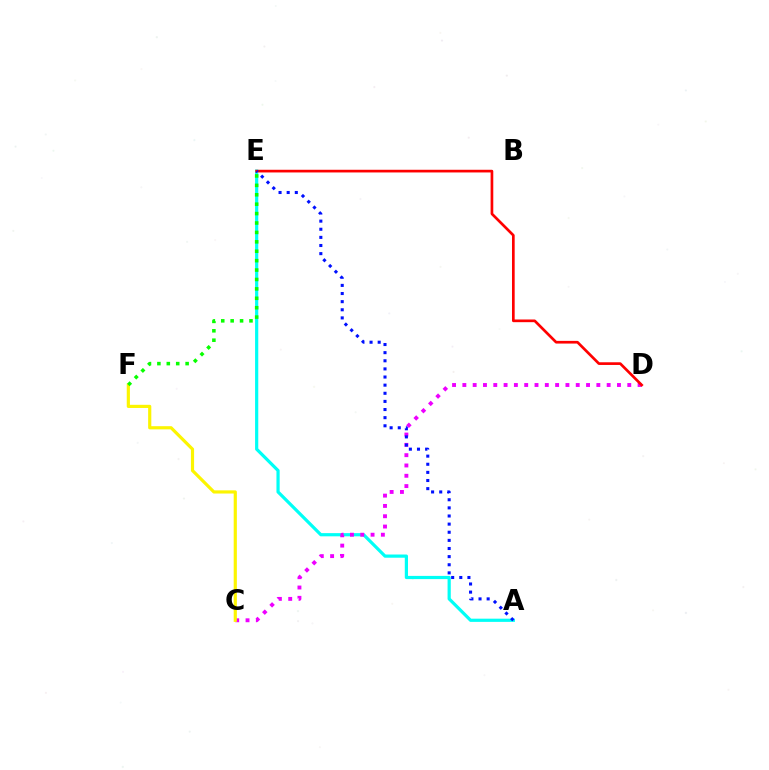{('A', 'E'): [{'color': '#00fff6', 'line_style': 'solid', 'thickness': 2.31}, {'color': '#0010ff', 'line_style': 'dotted', 'thickness': 2.21}], ('C', 'D'): [{'color': '#ee00ff', 'line_style': 'dotted', 'thickness': 2.8}], ('D', 'E'): [{'color': '#ff0000', 'line_style': 'solid', 'thickness': 1.93}], ('C', 'F'): [{'color': '#fcf500', 'line_style': 'solid', 'thickness': 2.28}], ('E', 'F'): [{'color': '#08ff00', 'line_style': 'dotted', 'thickness': 2.56}]}